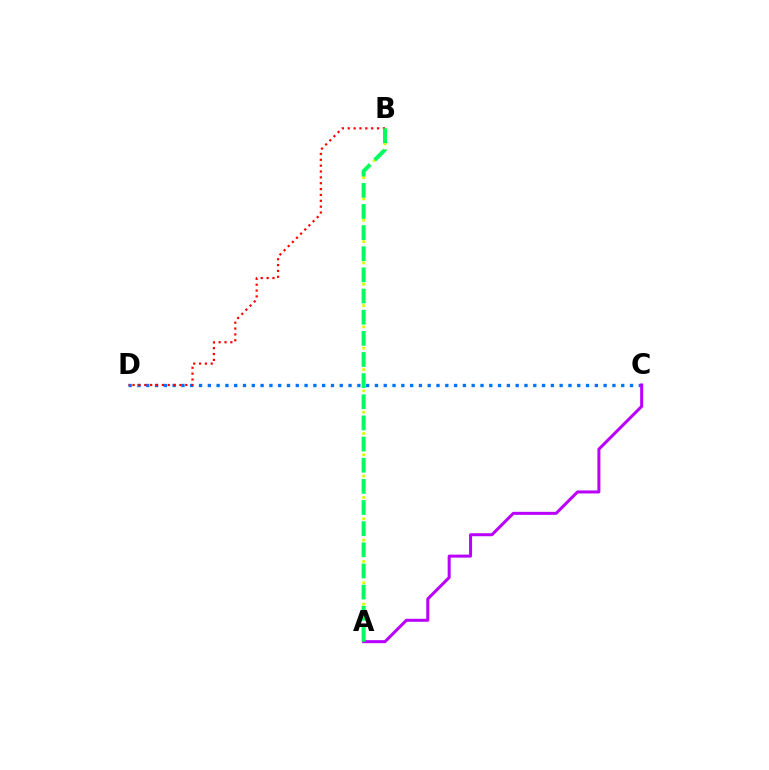{('A', 'B'): [{'color': '#d1ff00', 'line_style': 'dotted', 'thickness': 1.93}, {'color': '#00ff5c', 'line_style': 'dashed', 'thickness': 2.87}], ('C', 'D'): [{'color': '#0074ff', 'line_style': 'dotted', 'thickness': 2.39}], ('B', 'D'): [{'color': '#ff0000', 'line_style': 'dotted', 'thickness': 1.59}], ('A', 'C'): [{'color': '#b900ff', 'line_style': 'solid', 'thickness': 2.17}]}